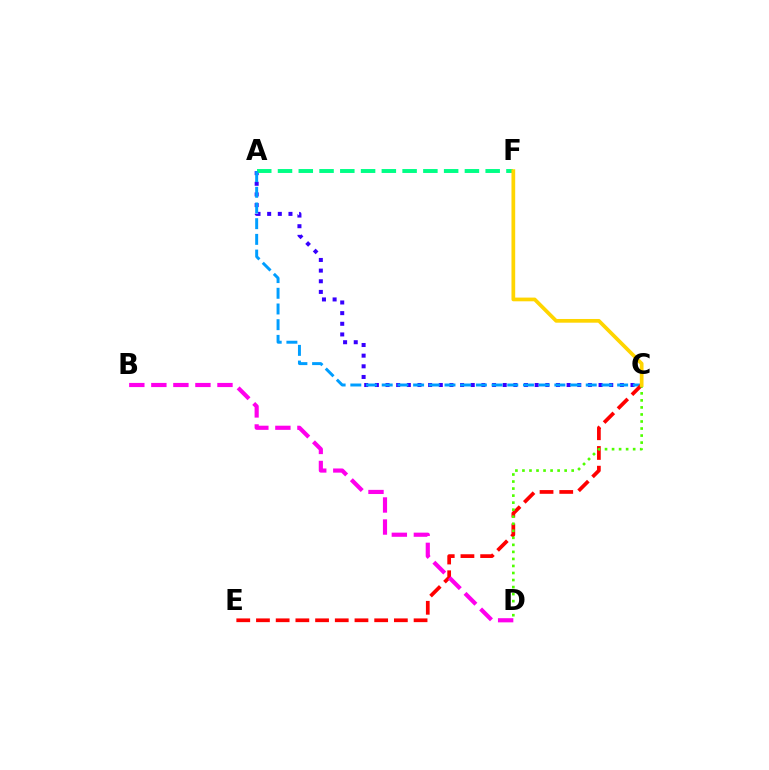{('A', 'C'): [{'color': '#3700ff', 'line_style': 'dotted', 'thickness': 2.89}, {'color': '#009eff', 'line_style': 'dashed', 'thickness': 2.13}], ('A', 'F'): [{'color': '#00ff86', 'line_style': 'dashed', 'thickness': 2.82}], ('C', 'E'): [{'color': '#ff0000', 'line_style': 'dashed', 'thickness': 2.68}], ('C', 'D'): [{'color': '#4fff00', 'line_style': 'dotted', 'thickness': 1.91}], ('B', 'D'): [{'color': '#ff00ed', 'line_style': 'dashed', 'thickness': 2.99}], ('C', 'F'): [{'color': '#ffd500', 'line_style': 'solid', 'thickness': 2.68}]}